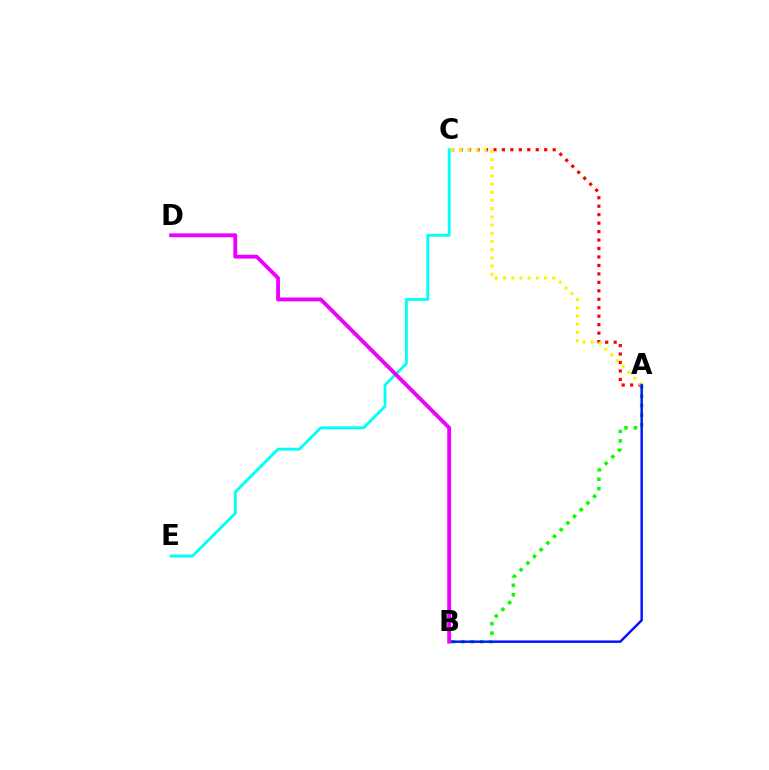{('A', 'B'): [{'color': '#08ff00', 'line_style': 'dotted', 'thickness': 2.56}, {'color': '#0010ff', 'line_style': 'solid', 'thickness': 1.75}], ('A', 'C'): [{'color': '#ff0000', 'line_style': 'dotted', 'thickness': 2.3}, {'color': '#fcf500', 'line_style': 'dotted', 'thickness': 2.23}], ('C', 'E'): [{'color': '#00fff6', 'line_style': 'solid', 'thickness': 2.04}], ('B', 'D'): [{'color': '#ee00ff', 'line_style': 'solid', 'thickness': 2.78}]}